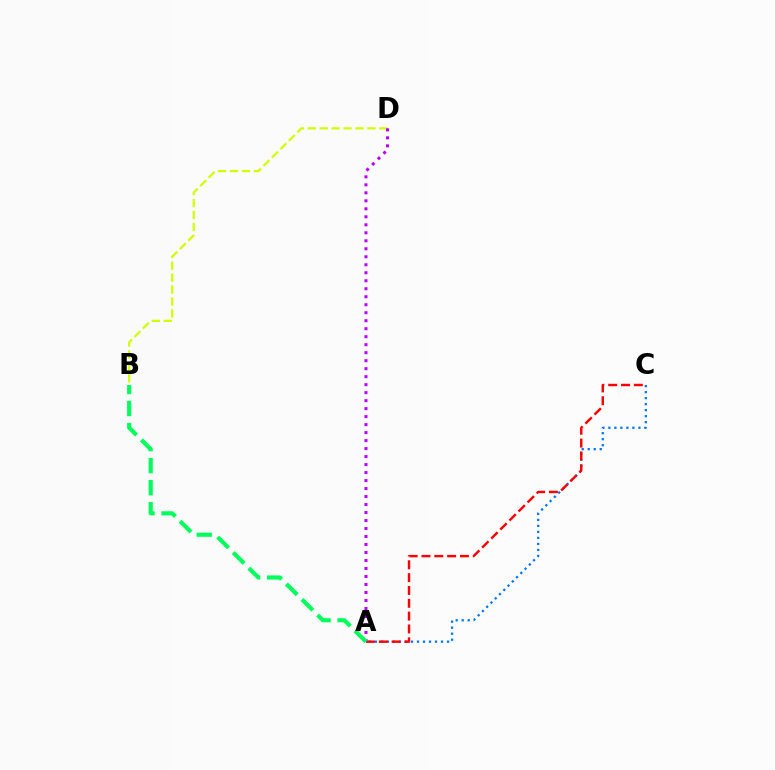{('A', 'C'): [{'color': '#0074ff', 'line_style': 'dotted', 'thickness': 1.63}, {'color': '#ff0000', 'line_style': 'dashed', 'thickness': 1.74}], ('B', 'D'): [{'color': '#d1ff00', 'line_style': 'dashed', 'thickness': 1.62}], ('A', 'D'): [{'color': '#b900ff', 'line_style': 'dotted', 'thickness': 2.17}], ('A', 'B'): [{'color': '#00ff5c', 'line_style': 'dashed', 'thickness': 2.99}]}